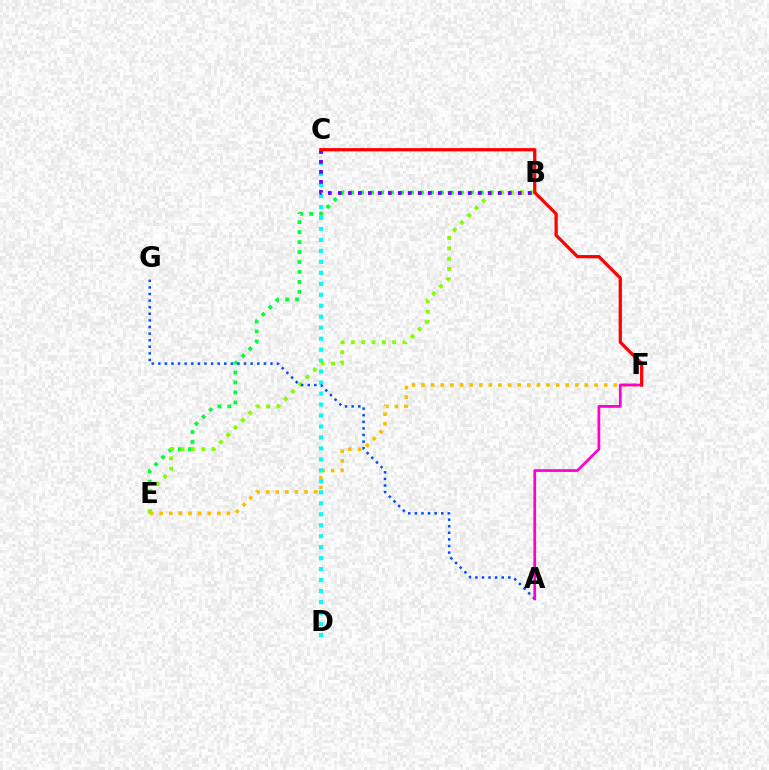{('B', 'E'): [{'color': '#00ff39', 'line_style': 'dotted', 'thickness': 2.71}, {'color': '#84ff00', 'line_style': 'dotted', 'thickness': 2.8}], ('E', 'F'): [{'color': '#ffbd00', 'line_style': 'dotted', 'thickness': 2.61}], ('C', 'D'): [{'color': '#00fff6', 'line_style': 'dotted', 'thickness': 2.98}], ('A', 'G'): [{'color': '#004bff', 'line_style': 'dotted', 'thickness': 1.79}], ('B', 'C'): [{'color': '#7200ff', 'line_style': 'dotted', 'thickness': 2.72}], ('A', 'F'): [{'color': '#ff00cf', 'line_style': 'solid', 'thickness': 1.97}], ('C', 'F'): [{'color': '#ff0000', 'line_style': 'solid', 'thickness': 2.33}]}